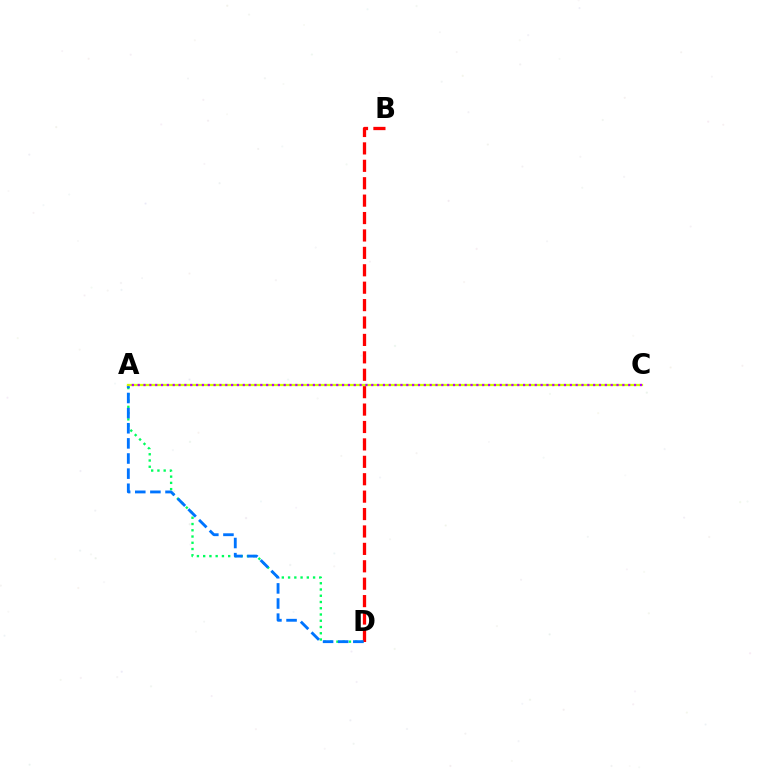{('A', 'D'): [{'color': '#00ff5c', 'line_style': 'dotted', 'thickness': 1.7}, {'color': '#0074ff', 'line_style': 'dashed', 'thickness': 2.05}], ('B', 'D'): [{'color': '#ff0000', 'line_style': 'dashed', 'thickness': 2.37}], ('A', 'C'): [{'color': '#d1ff00', 'line_style': 'solid', 'thickness': 1.64}, {'color': '#b900ff', 'line_style': 'dotted', 'thickness': 1.59}]}